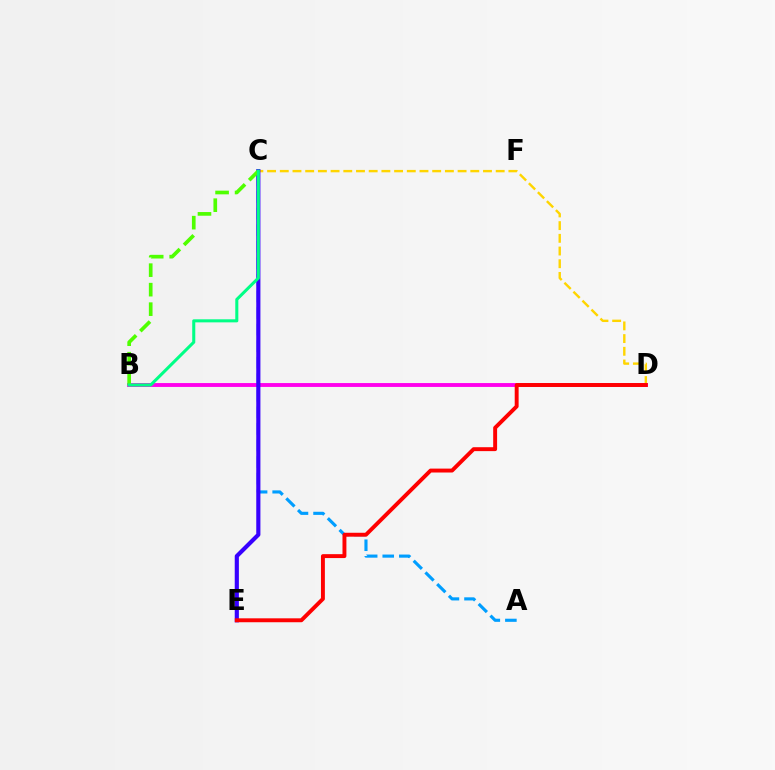{('A', 'C'): [{'color': '#009eff', 'line_style': 'dashed', 'thickness': 2.25}], ('C', 'D'): [{'color': '#ffd500', 'line_style': 'dashed', 'thickness': 1.73}], ('B', 'D'): [{'color': '#ff00ed', 'line_style': 'solid', 'thickness': 2.79}], ('C', 'E'): [{'color': '#3700ff', 'line_style': 'solid', 'thickness': 2.98}], ('B', 'C'): [{'color': '#4fff00', 'line_style': 'dashed', 'thickness': 2.65}, {'color': '#00ff86', 'line_style': 'solid', 'thickness': 2.2}], ('D', 'E'): [{'color': '#ff0000', 'line_style': 'solid', 'thickness': 2.82}]}